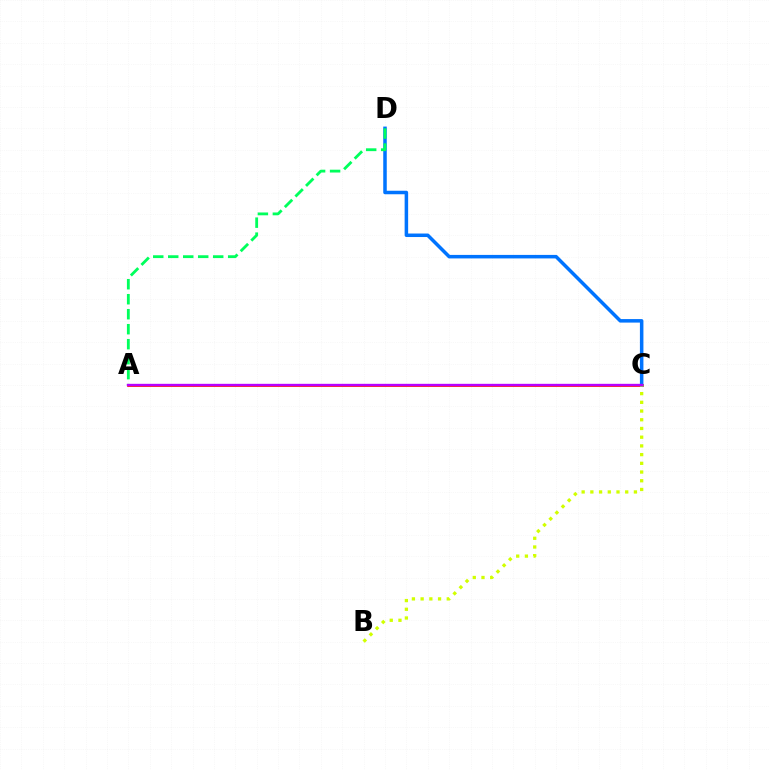{('A', 'C'): [{'color': '#ff0000', 'line_style': 'solid', 'thickness': 1.9}, {'color': '#b900ff', 'line_style': 'solid', 'thickness': 1.69}], ('C', 'D'): [{'color': '#0074ff', 'line_style': 'solid', 'thickness': 2.53}], ('A', 'D'): [{'color': '#00ff5c', 'line_style': 'dashed', 'thickness': 2.04}], ('B', 'C'): [{'color': '#d1ff00', 'line_style': 'dotted', 'thickness': 2.37}]}